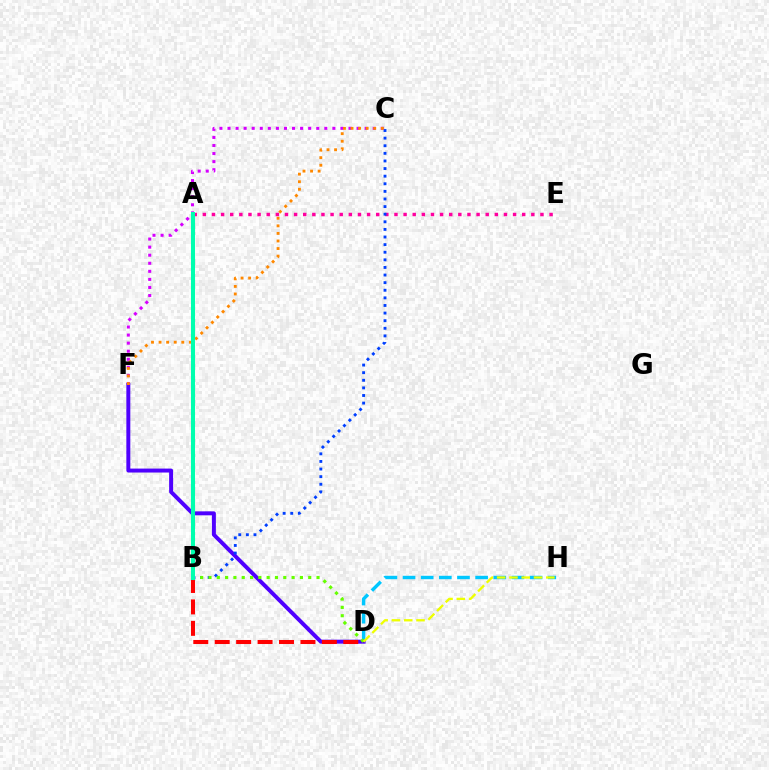{('D', 'H'): [{'color': '#00c7ff', 'line_style': 'dashed', 'thickness': 2.47}, {'color': '#eeff00', 'line_style': 'dashed', 'thickness': 1.67}], ('D', 'F'): [{'color': '#4f00ff', 'line_style': 'solid', 'thickness': 2.85}], ('C', 'F'): [{'color': '#d600ff', 'line_style': 'dotted', 'thickness': 2.19}, {'color': '#ff8800', 'line_style': 'dotted', 'thickness': 2.06}], ('A', 'E'): [{'color': '#ff00a0', 'line_style': 'dotted', 'thickness': 2.48}], ('B', 'C'): [{'color': '#003fff', 'line_style': 'dotted', 'thickness': 2.07}], ('B', 'D'): [{'color': '#66ff00', 'line_style': 'dotted', 'thickness': 2.26}, {'color': '#ff0000', 'line_style': 'dashed', 'thickness': 2.91}], ('A', 'B'): [{'color': '#00ff27', 'line_style': 'dotted', 'thickness': 2.14}, {'color': '#00ffaf', 'line_style': 'solid', 'thickness': 2.93}]}